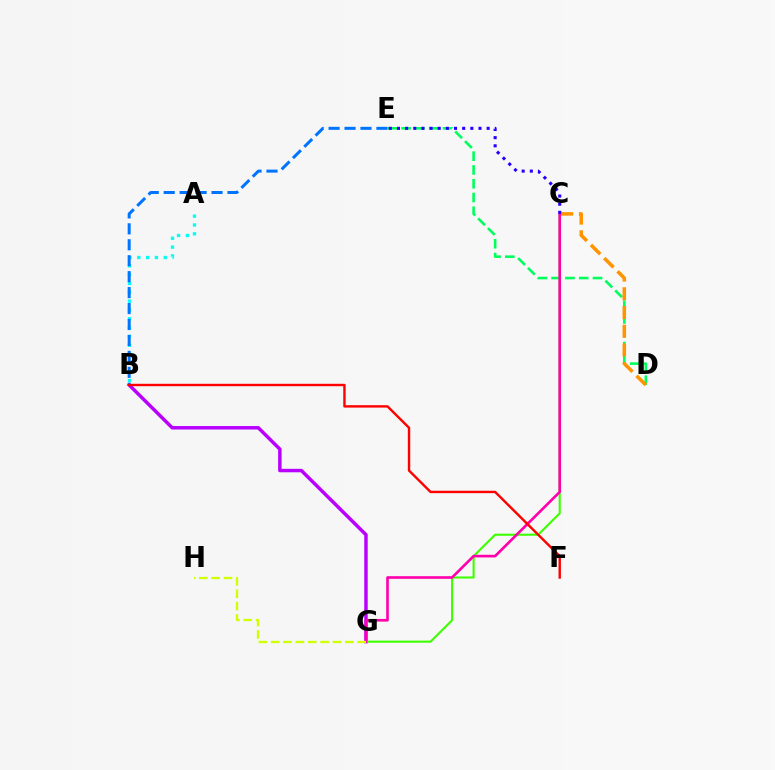{('D', 'E'): [{'color': '#00ff5c', 'line_style': 'dashed', 'thickness': 1.87}], ('B', 'G'): [{'color': '#b900ff', 'line_style': 'solid', 'thickness': 2.49}], ('C', 'D'): [{'color': '#ff9400', 'line_style': 'dashed', 'thickness': 2.54}], ('C', 'G'): [{'color': '#3dff00', 'line_style': 'solid', 'thickness': 1.51}, {'color': '#ff00ac', 'line_style': 'solid', 'thickness': 1.91}], ('A', 'B'): [{'color': '#00fff6', 'line_style': 'dotted', 'thickness': 2.4}], ('B', 'E'): [{'color': '#0074ff', 'line_style': 'dashed', 'thickness': 2.17}], ('G', 'H'): [{'color': '#d1ff00', 'line_style': 'dashed', 'thickness': 1.68}], ('C', 'E'): [{'color': '#2500ff', 'line_style': 'dotted', 'thickness': 2.22}], ('B', 'F'): [{'color': '#ff0000', 'line_style': 'solid', 'thickness': 1.73}]}